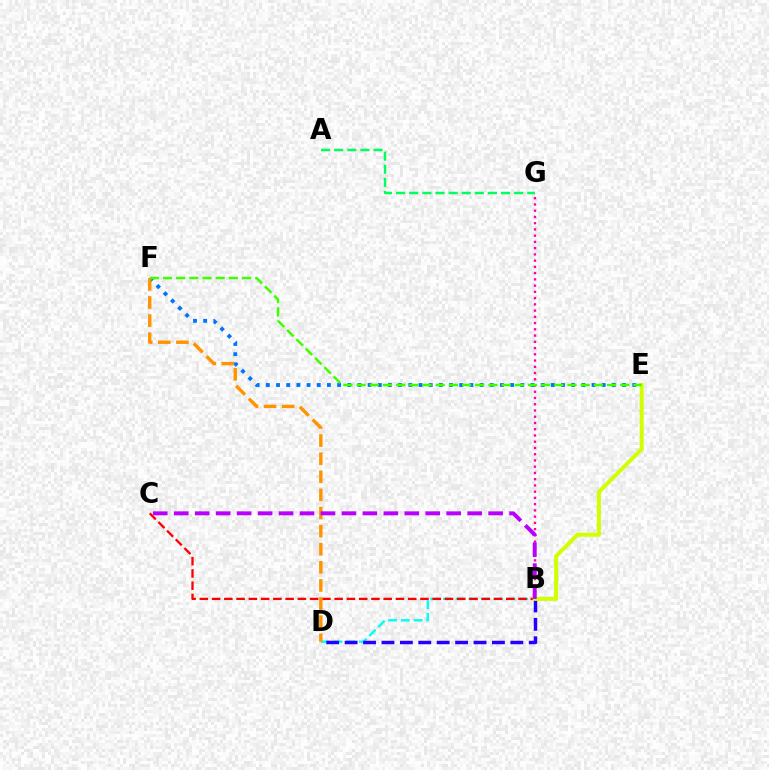{('B', 'G'): [{'color': '#ff00ac', 'line_style': 'dotted', 'thickness': 1.7}], ('A', 'G'): [{'color': '#00ff5c', 'line_style': 'dashed', 'thickness': 1.78}], ('E', 'F'): [{'color': '#0074ff', 'line_style': 'dotted', 'thickness': 2.77}, {'color': '#3dff00', 'line_style': 'dashed', 'thickness': 1.79}], ('B', 'D'): [{'color': '#00fff6', 'line_style': 'dashed', 'thickness': 1.73}, {'color': '#2500ff', 'line_style': 'dashed', 'thickness': 2.5}], ('B', 'C'): [{'color': '#ff0000', 'line_style': 'dashed', 'thickness': 1.67}, {'color': '#b900ff', 'line_style': 'dashed', 'thickness': 2.85}], ('B', 'E'): [{'color': '#d1ff00', 'line_style': 'solid', 'thickness': 2.87}], ('D', 'F'): [{'color': '#ff9400', 'line_style': 'dashed', 'thickness': 2.46}]}